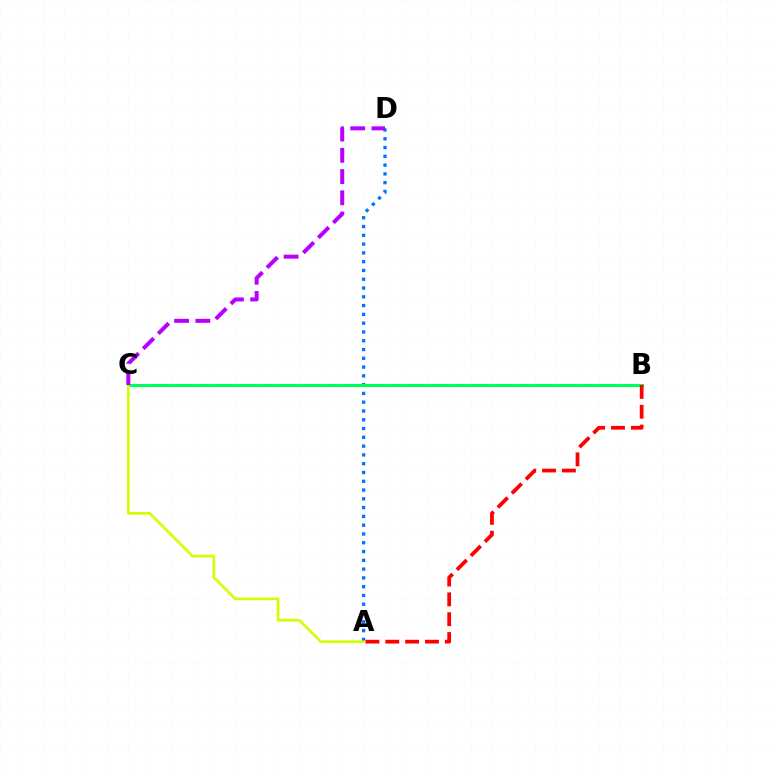{('A', 'D'): [{'color': '#0074ff', 'line_style': 'dotted', 'thickness': 2.39}], ('B', 'C'): [{'color': '#00ff5c', 'line_style': 'solid', 'thickness': 2.22}], ('A', 'B'): [{'color': '#ff0000', 'line_style': 'dashed', 'thickness': 2.7}], ('A', 'C'): [{'color': '#d1ff00', 'line_style': 'solid', 'thickness': 1.9}], ('C', 'D'): [{'color': '#b900ff', 'line_style': 'dashed', 'thickness': 2.88}]}